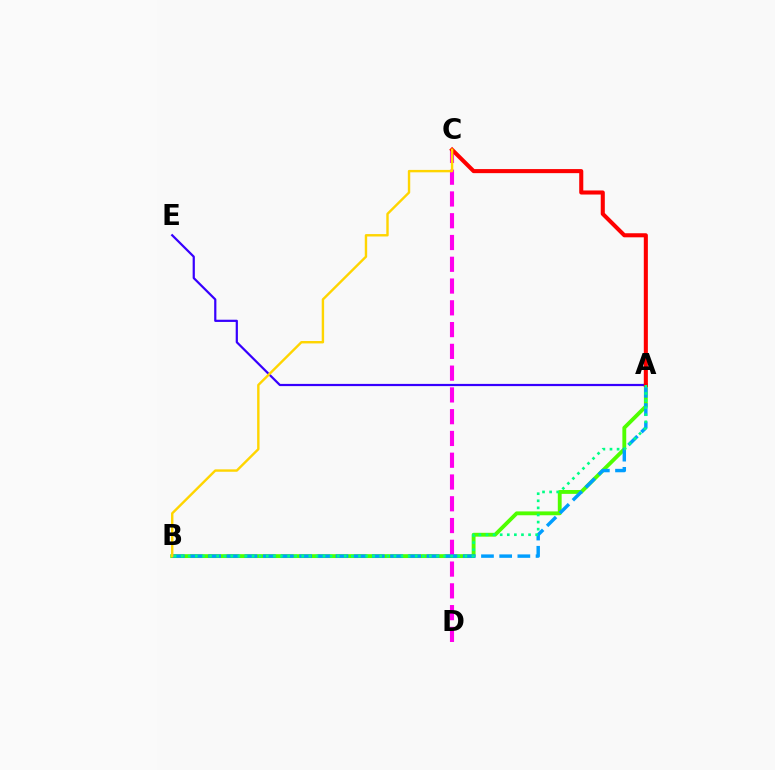{('A', 'B'): [{'color': '#4fff00', 'line_style': 'solid', 'thickness': 2.77}, {'color': '#009eff', 'line_style': 'dashed', 'thickness': 2.47}, {'color': '#00ff86', 'line_style': 'dotted', 'thickness': 1.93}], ('C', 'D'): [{'color': '#ff00ed', 'line_style': 'dashed', 'thickness': 2.96}], ('A', 'E'): [{'color': '#3700ff', 'line_style': 'solid', 'thickness': 1.59}], ('A', 'C'): [{'color': '#ff0000', 'line_style': 'solid', 'thickness': 2.93}], ('B', 'C'): [{'color': '#ffd500', 'line_style': 'solid', 'thickness': 1.73}]}